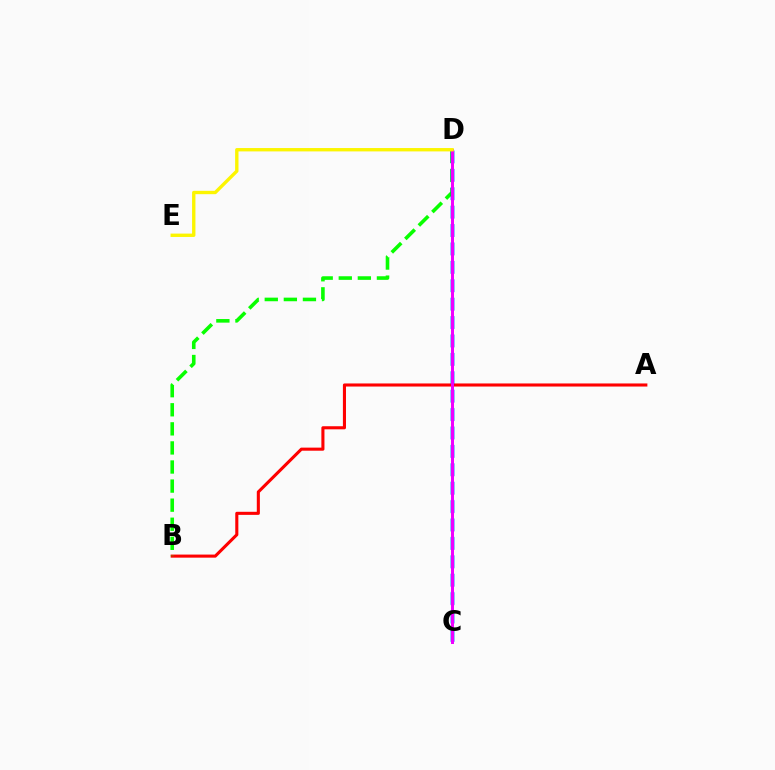{('C', 'D'): [{'color': '#00fff6', 'line_style': 'dashed', 'thickness': 2.5}, {'color': '#0010ff', 'line_style': 'dashed', 'thickness': 2.5}, {'color': '#ee00ff', 'line_style': 'solid', 'thickness': 2.14}], ('A', 'B'): [{'color': '#ff0000', 'line_style': 'solid', 'thickness': 2.22}], ('B', 'D'): [{'color': '#08ff00', 'line_style': 'dashed', 'thickness': 2.59}], ('D', 'E'): [{'color': '#fcf500', 'line_style': 'solid', 'thickness': 2.42}]}